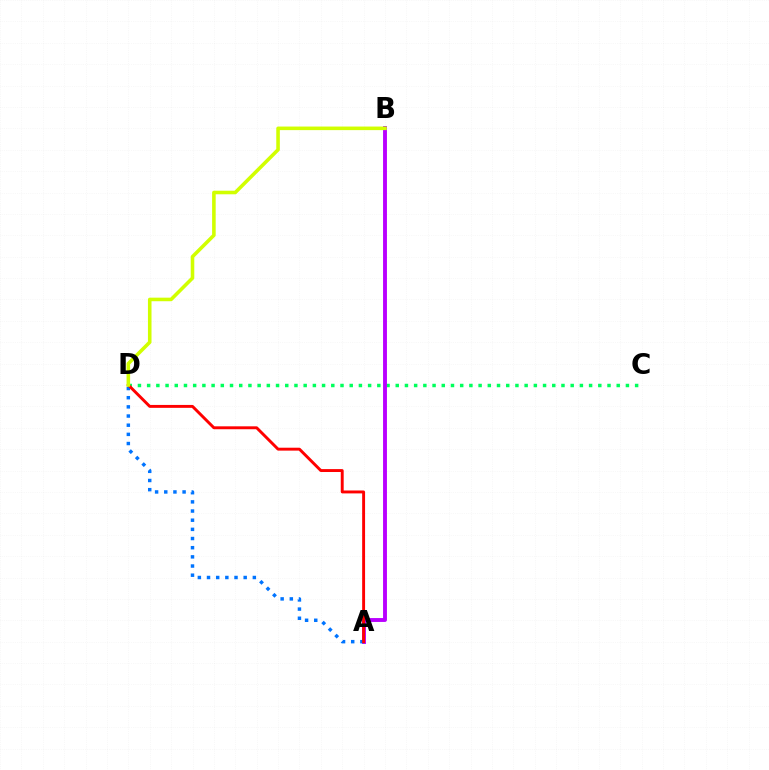{('C', 'D'): [{'color': '#00ff5c', 'line_style': 'dotted', 'thickness': 2.5}], ('A', 'B'): [{'color': '#b900ff', 'line_style': 'solid', 'thickness': 2.8}], ('A', 'D'): [{'color': '#0074ff', 'line_style': 'dotted', 'thickness': 2.49}, {'color': '#ff0000', 'line_style': 'solid', 'thickness': 2.1}], ('B', 'D'): [{'color': '#d1ff00', 'line_style': 'solid', 'thickness': 2.57}]}